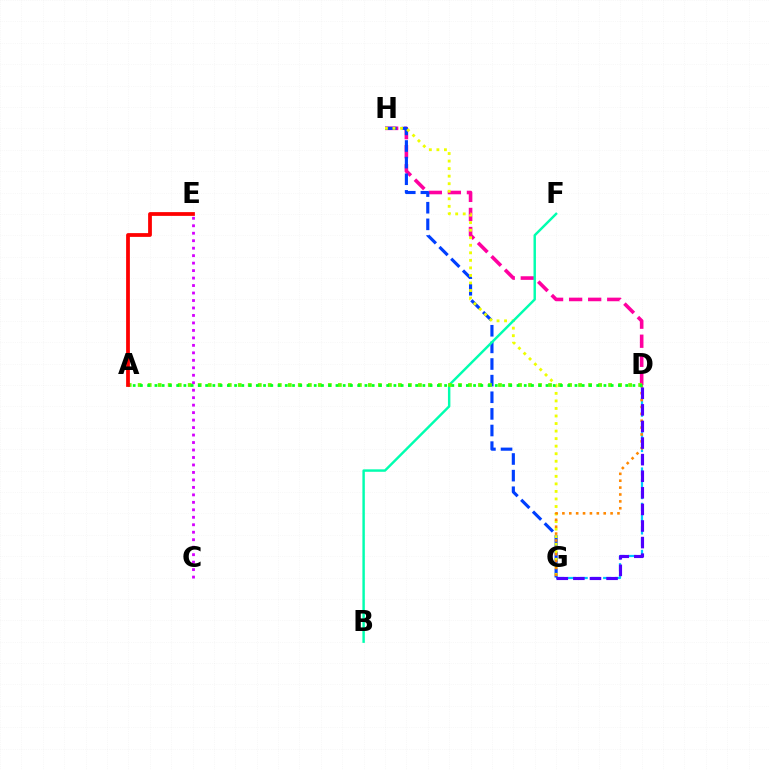{('D', 'H'): [{'color': '#ff00a0', 'line_style': 'dashed', 'thickness': 2.59}], ('D', 'G'): [{'color': '#00c7ff', 'line_style': 'dashed', 'thickness': 1.6}, {'color': '#ff8800', 'line_style': 'dotted', 'thickness': 1.87}, {'color': '#4f00ff', 'line_style': 'dashed', 'thickness': 2.25}], ('G', 'H'): [{'color': '#003fff', 'line_style': 'dashed', 'thickness': 2.26}, {'color': '#eeff00', 'line_style': 'dotted', 'thickness': 2.05}], ('B', 'F'): [{'color': '#00ffaf', 'line_style': 'solid', 'thickness': 1.76}], ('C', 'E'): [{'color': '#d600ff', 'line_style': 'dotted', 'thickness': 2.03}], ('A', 'D'): [{'color': '#66ff00', 'line_style': 'dotted', 'thickness': 2.72}, {'color': '#00ff27', 'line_style': 'dotted', 'thickness': 1.97}], ('A', 'E'): [{'color': '#ff0000', 'line_style': 'solid', 'thickness': 2.71}]}